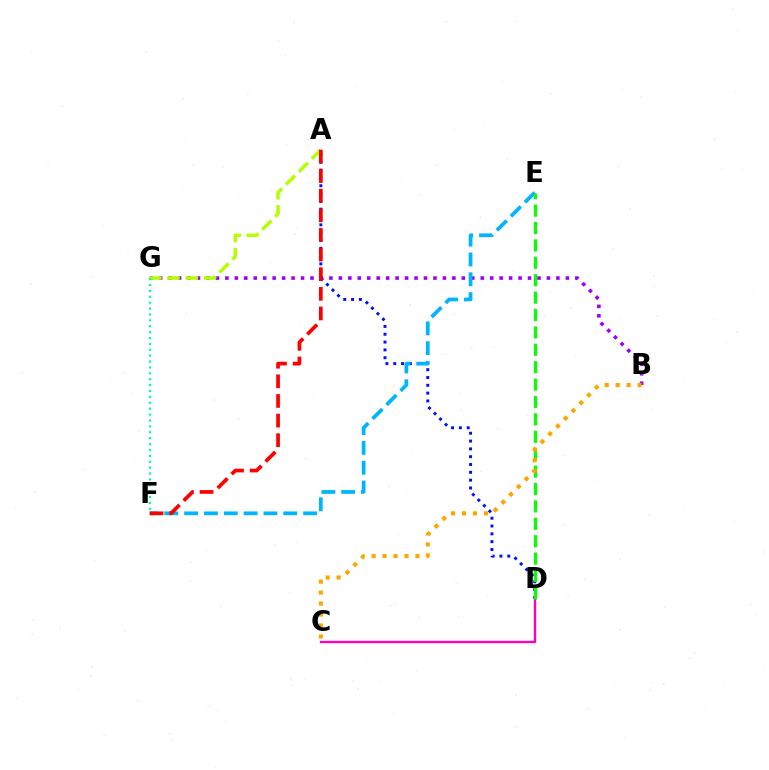{('B', 'G'): [{'color': '#9b00ff', 'line_style': 'dotted', 'thickness': 2.57}], ('A', 'D'): [{'color': '#0010ff', 'line_style': 'dotted', 'thickness': 2.12}], ('A', 'G'): [{'color': '#b3ff00', 'line_style': 'dashed', 'thickness': 2.48}], ('E', 'F'): [{'color': '#00b5ff', 'line_style': 'dashed', 'thickness': 2.69}], ('C', 'D'): [{'color': '#ff00bd', 'line_style': 'solid', 'thickness': 1.7}], ('A', 'F'): [{'color': '#ff0000', 'line_style': 'dashed', 'thickness': 2.67}], ('D', 'E'): [{'color': '#08ff00', 'line_style': 'dashed', 'thickness': 2.36}], ('F', 'G'): [{'color': '#00ff9d', 'line_style': 'dotted', 'thickness': 1.6}], ('B', 'C'): [{'color': '#ffa500', 'line_style': 'dotted', 'thickness': 2.98}]}